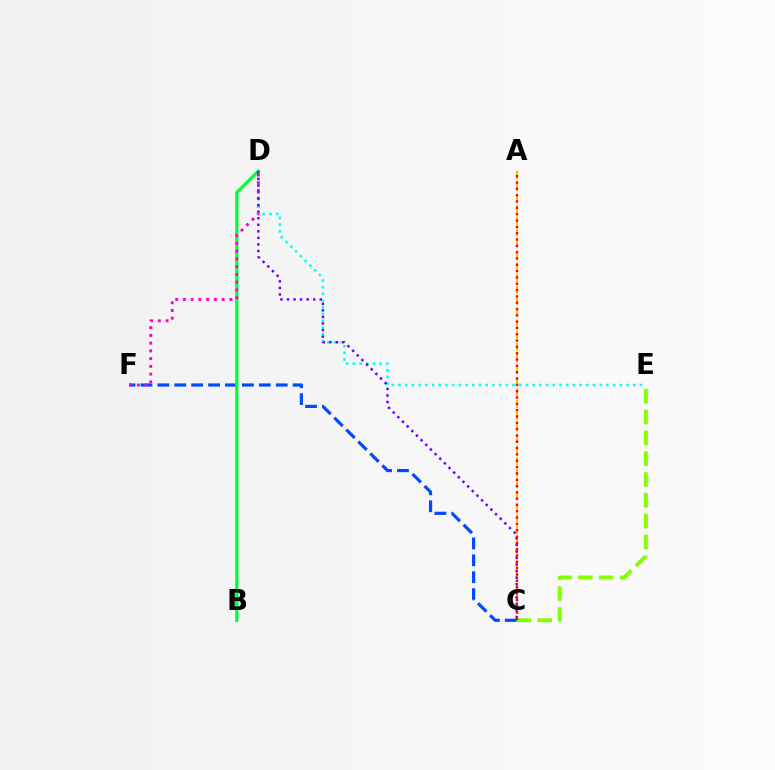{('C', 'F'): [{'color': '#004bff', 'line_style': 'dashed', 'thickness': 2.3}], ('B', 'D'): [{'color': '#00ff39', 'line_style': 'solid', 'thickness': 2.35}], ('D', 'F'): [{'color': '#ff00cf', 'line_style': 'dotted', 'thickness': 2.1}], ('D', 'E'): [{'color': '#00fff6', 'line_style': 'dotted', 'thickness': 1.82}], ('A', 'C'): [{'color': '#ffbd00', 'line_style': 'dashed', 'thickness': 1.56}, {'color': '#ff0000', 'line_style': 'dotted', 'thickness': 1.72}], ('C', 'E'): [{'color': '#84ff00', 'line_style': 'dashed', 'thickness': 2.83}], ('C', 'D'): [{'color': '#7200ff', 'line_style': 'dotted', 'thickness': 1.78}]}